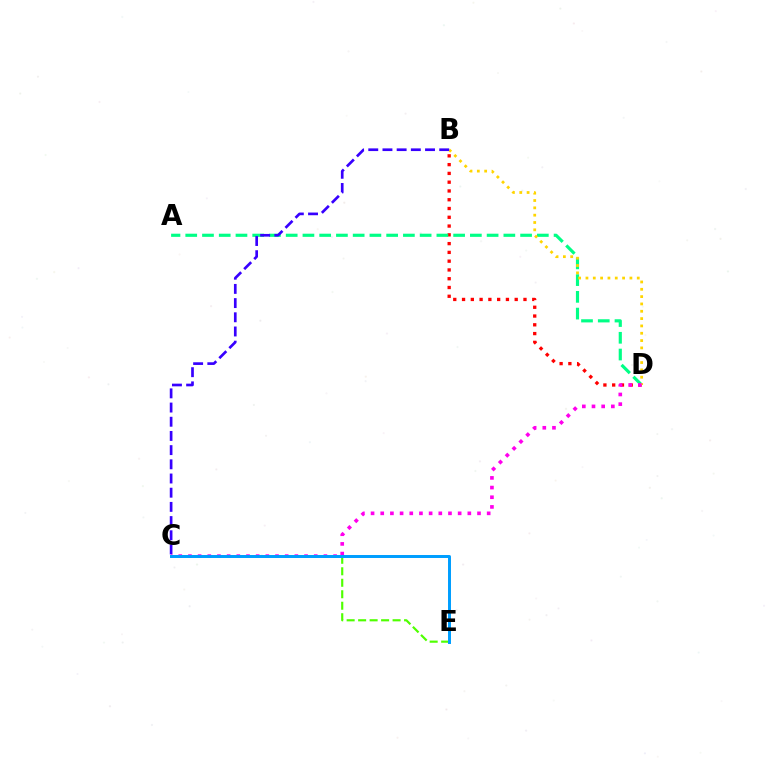{('B', 'D'): [{'color': '#ff0000', 'line_style': 'dotted', 'thickness': 2.38}, {'color': '#ffd500', 'line_style': 'dotted', 'thickness': 1.99}], ('A', 'D'): [{'color': '#00ff86', 'line_style': 'dashed', 'thickness': 2.27}], ('B', 'C'): [{'color': '#3700ff', 'line_style': 'dashed', 'thickness': 1.93}], ('C', 'E'): [{'color': '#4fff00', 'line_style': 'dashed', 'thickness': 1.56}, {'color': '#009eff', 'line_style': 'solid', 'thickness': 2.14}], ('C', 'D'): [{'color': '#ff00ed', 'line_style': 'dotted', 'thickness': 2.63}]}